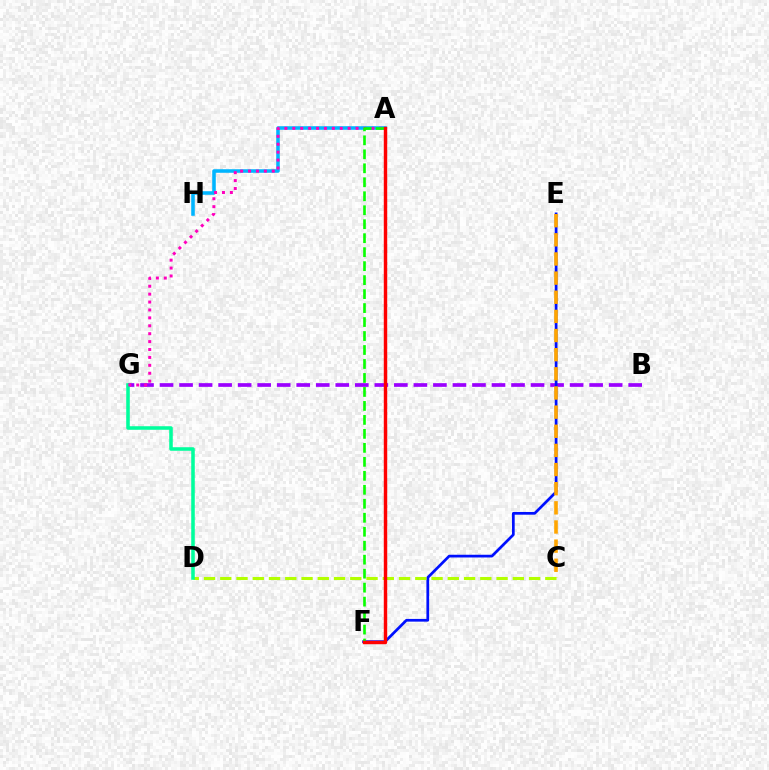{('B', 'G'): [{'color': '#9b00ff', 'line_style': 'dashed', 'thickness': 2.65}], ('E', 'F'): [{'color': '#0010ff', 'line_style': 'solid', 'thickness': 1.96}], ('C', 'E'): [{'color': '#ffa500', 'line_style': 'dashed', 'thickness': 2.6}], ('A', 'H'): [{'color': '#00b5ff', 'line_style': 'solid', 'thickness': 2.56}], ('C', 'D'): [{'color': '#b3ff00', 'line_style': 'dashed', 'thickness': 2.21}], ('D', 'G'): [{'color': '#00ff9d', 'line_style': 'solid', 'thickness': 2.55}], ('A', 'G'): [{'color': '#ff00bd', 'line_style': 'dotted', 'thickness': 2.15}], ('A', 'F'): [{'color': '#08ff00', 'line_style': 'dashed', 'thickness': 1.9}, {'color': '#ff0000', 'line_style': 'solid', 'thickness': 2.47}]}